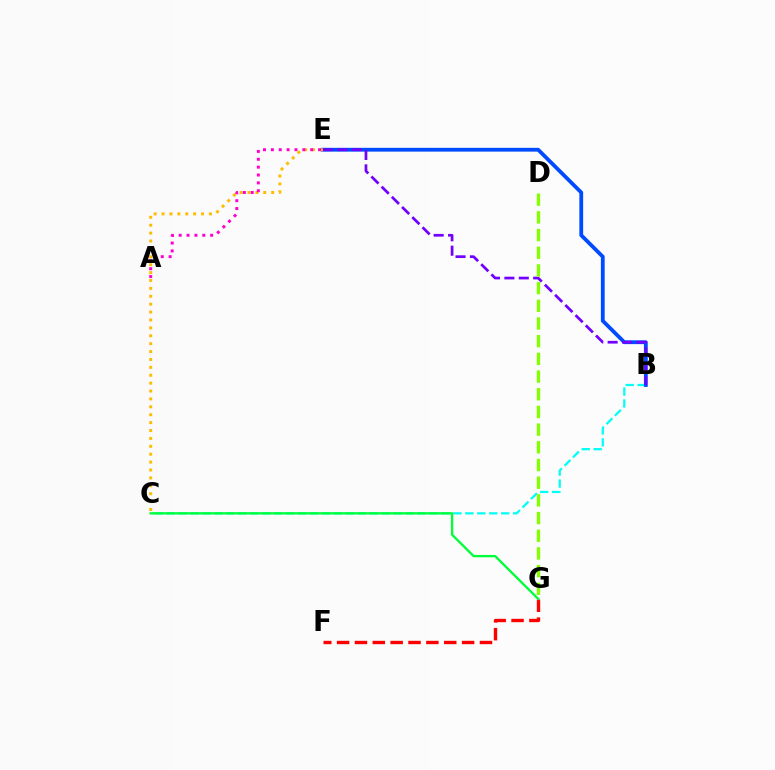{('B', 'C'): [{'color': '#00fff6', 'line_style': 'dashed', 'thickness': 1.62}], ('B', 'E'): [{'color': '#004bff', 'line_style': 'solid', 'thickness': 2.74}, {'color': '#7200ff', 'line_style': 'dashed', 'thickness': 1.96}], ('C', 'E'): [{'color': '#ffbd00', 'line_style': 'dotted', 'thickness': 2.15}], ('F', 'G'): [{'color': '#ff0000', 'line_style': 'dashed', 'thickness': 2.43}], ('A', 'E'): [{'color': '#ff00cf', 'line_style': 'dotted', 'thickness': 2.14}], ('D', 'G'): [{'color': '#84ff00', 'line_style': 'dashed', 'thickness': 2.4}], ('C', 'G'): [{'color': '#00ff39', 'line_style': 'solid', 'thickness': 1.68}]}